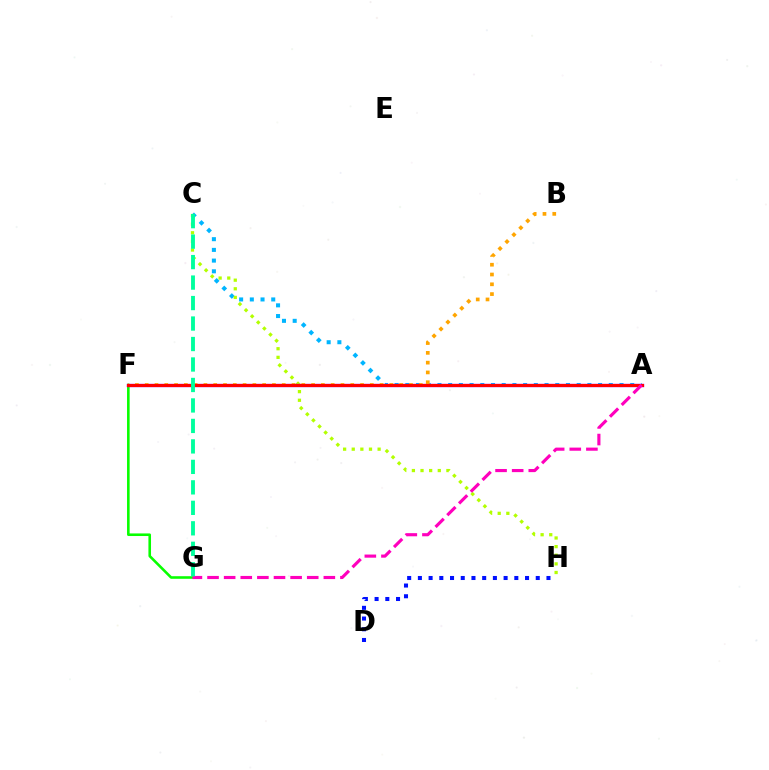{('A', 'C'): [{'color': '#00b5ff', 'line_style': 'dotted', 'thickness': 2.91}], ('F', 'G'): [{'color': '#08ff00', 'line_style': 'solid', 'thickness': 1.87}], ('C', 'H'): [{'color': '#b3ff00', 'line_style': 'dotted', 'thickness': 2.34}], ('A', 'F'): [{'color': '#9b00ff', 'line_style': 'solid', 'thickness': 2.39}, {'color': '#ff0000', 'line_style': 'solid', 'thickness': 2.23}], ('D', 'H'): [{'color': '#0010ff', 'line_style': 'dotted', 'thickness': 2.91}], ('B', 'F'): [{'color': '#ffa500', 'line_style': 'dotted', 'thickness': 2.66}], ('A', 'G'): [{'color': '#ff00bd', 'line_style': 'dashed', 'thickness': 2.26}], ('C', 'G'): [{'color': '#00ff9d', 'line_style': 'dashed', 'thickness': 2.78}]}